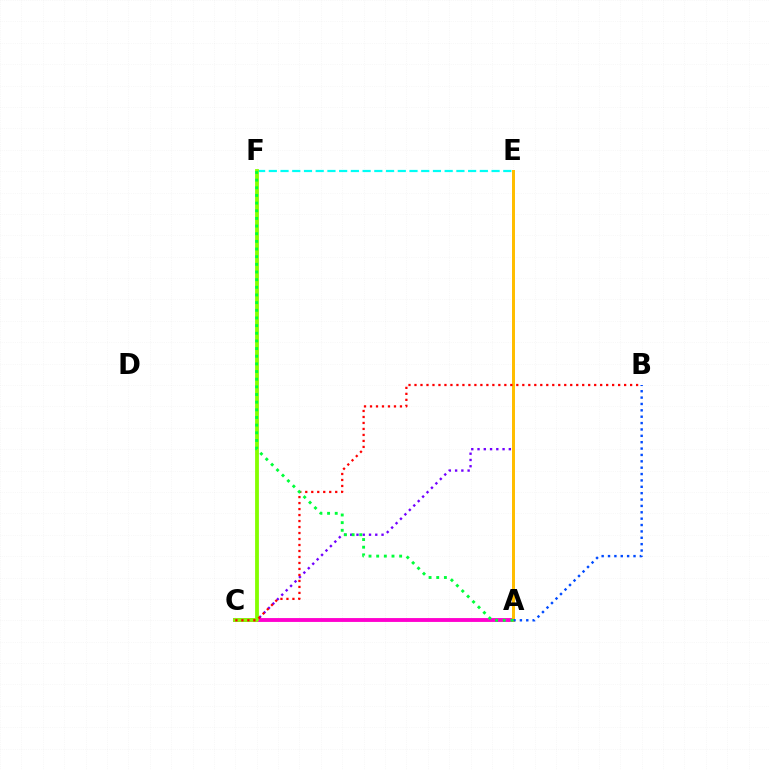{('C', 'E'): [{'color': '#7200ff', 'line_style': 'dotted', 'thickness': 1.7}], ('A', 'C'): [{'color': '#ff00cf', 'line_style': 'solid', 'thickness': 2.78}], ('A', 'E'): [{'color': '#ffbd00', 'line_style': 'solid', 'thickness': 2.15}], ('E', 'F'): [{'color': '#00fff6', 'line_style': 'dashed', 'thickness': 1.59}], ('A', 'B'): [{'color': '#004bff', 'line_style': 'dotted', 'thickness': 1.73}], ('C', 'F'): [{'color': '#84ff00', 'line_style': 'solid', 'thickness': 2.74}], ('B', 'C'): [{'color': '#ff0000', 'line_style': 'dotted', 'thickness': 1.63}], ('A', 'F'): [{'color': '#00ff39', 'line_style': 'dotted', 'thickness': 2.08}]}